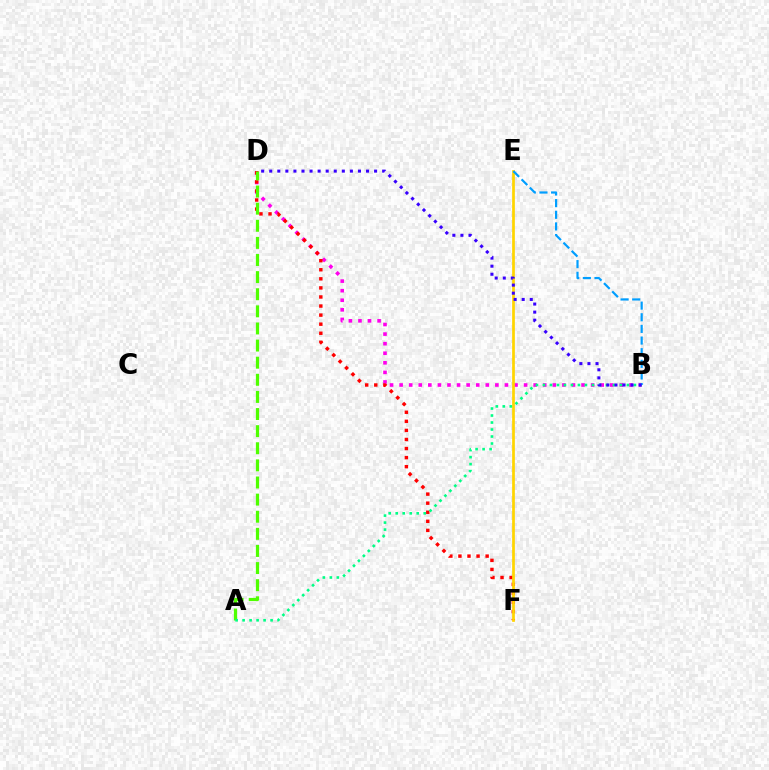{('B', 'D'): [{'color': '#ff00ed', 'line_style': 'dotted', 'thickness': 2.6}, {'color': '#3700ff', 'line_style': 'dotted', 'thickness': 2.19}], ('D', 'F'): [{'color': '#ff0000', 'line_style': 'dotted', 'thickness': 2.46}], ('E', 'F'): [{'color': '#ffd500', 'line_style': 'solid', 'thickness': 1.96}], ('A', 'D'): [{'color': '#4fff00', 'line_style': 'dashed', 'thickness': 2.33}], ('A', 'B'): [{'color': '#00ff86', 'line_style': 'dotted', 'thickness': 1.9}], ('B', 'E'): [{'color': '#009eff', 'line_style': 'dashed', 'thickness': 1.58}]}